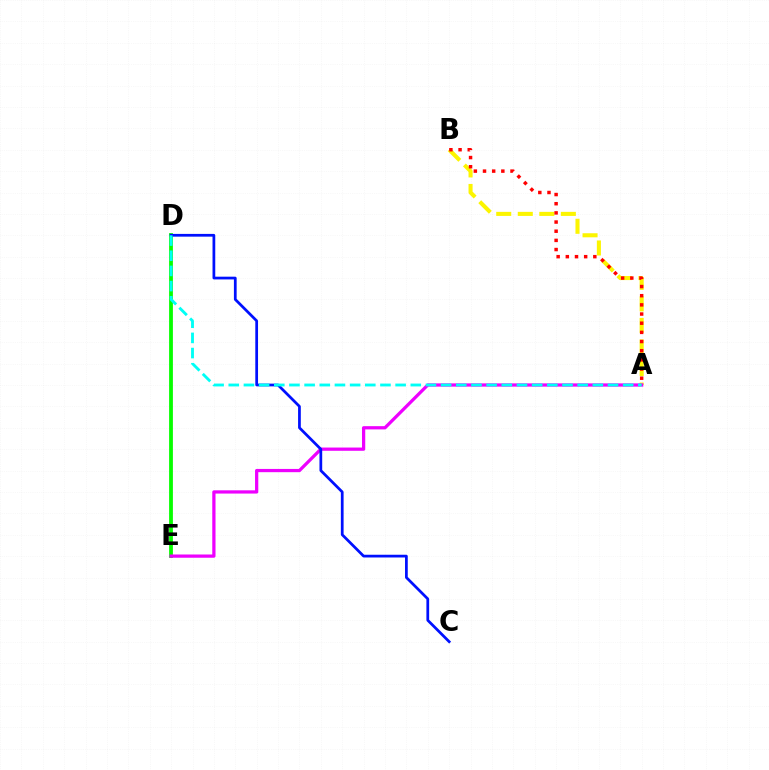{('D', 'E'): [{'color': '#08ff00', 'line_style': 'solid', 'thickness': 2.74}], ('A', 'B'): [{'color': '#fcf500', 'line_style': 'dashed', 'thickness': 2.93}, {'color': '#ff0000', 'line_style': 'dotted', 'thickness': 2.49}], ('A', 'E'): [{'color': '#ee00ff', 'line_style': 'solid', 'thickness': 2.34}], ('C', 'D'): [{'color': '#0010ff', 'line_style': 'solid', 'thickness': 1.97}], ('A', 'D'): [{'color': '#00fff6', 'line_style': 'dashed', 'thickness': 2.06}]}